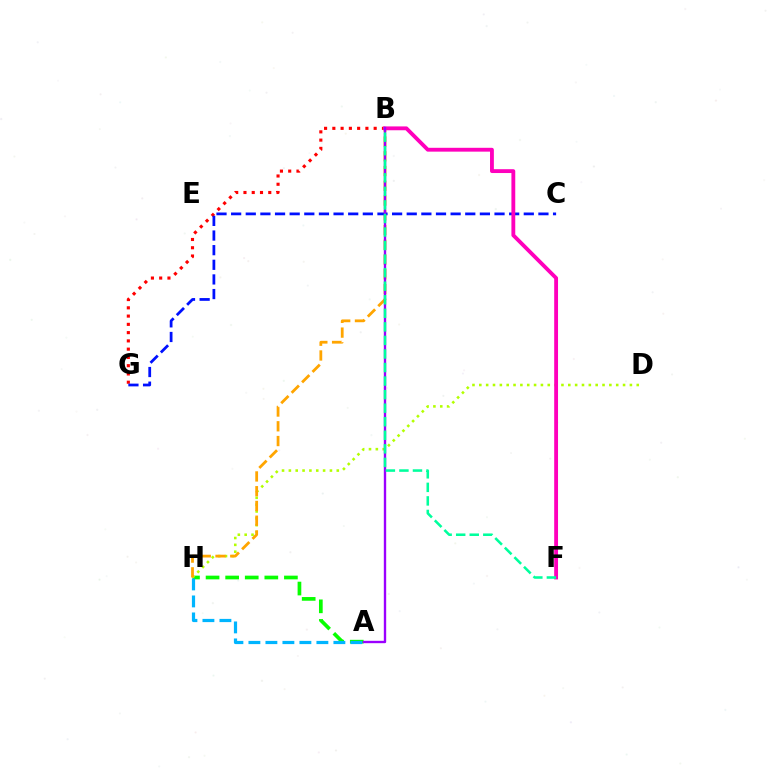{('A', 'H'): [{'color': '#08ff00', 'line_style': 'dashed', 'thickness': 2.66}, {'color': '#00b5ff', 'line_style': 'dashed', 'thickness': 2.31}], ('D', 'H'): [{'color': '#b3ff00', 'line_style': 'dotted', 'thickness': 1.86}], ('B', 'H'): [{'color': '#ffa500', 'line_style': 'dashed', 'thickness': 2.0}], ('B', 'G'): [{'color': '#ff0000', 'line_style': 'dotted', 'thickness': 2.25}], ('C', 'G'): [{'color': '#0010ff', 'line_style': 'dashed', 'thickness': 1.99}], ('B', 'F'): [{'color': '#ff00bd', 'line_style': 'solid', 'thickness': 2.77}, {'color': '#00ff9d', 'line_style': 'dashed', 'thickness': 1.84}], ('A', 'B'): [{'color': '#9b00ff', 'line_style': 'solid', 'thickness': 1.71}]}